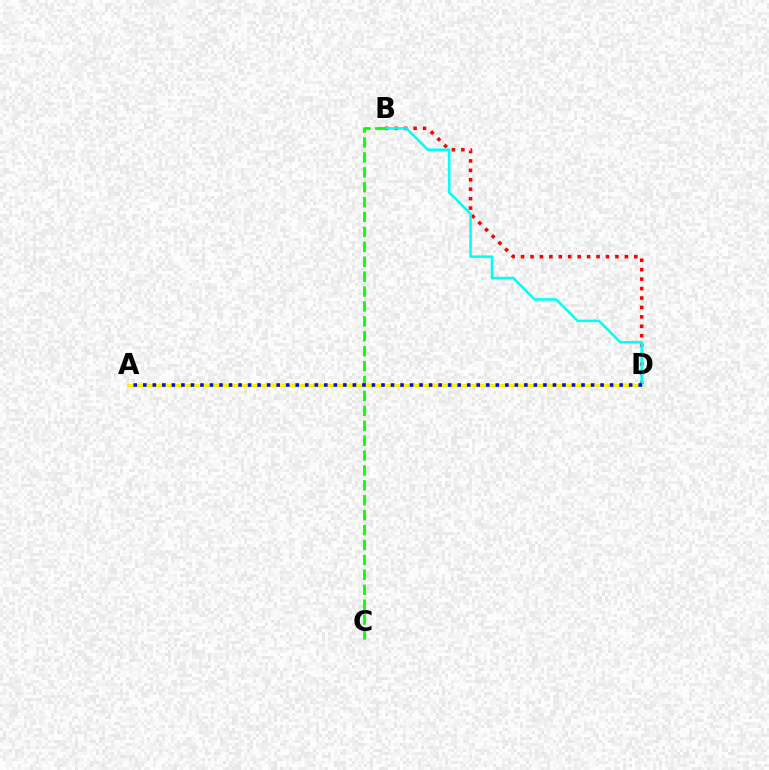{('B', 'D'): [{'color': '#ff0000', 'line_style': 'dotted', 'thickness': 2.56}, {'color': '#00fff6', 'line_style': 'solid', 'thickness': 1.82}], ('A', 'D'): [{'color': '#ee00ff', 'line_style': 'dashed', 'thickness': 1.83}, {'color': '#fcf500', 'line_style': 'solid', 'thickness': 2.11}, {'color': '#0010ff', 'line_style': 'dotted', 'thickness': 2.59}], ('B', 'C'): [{'color': '#08ff00', 'line_style': 'dashed', 'thickness': 2.03}]}